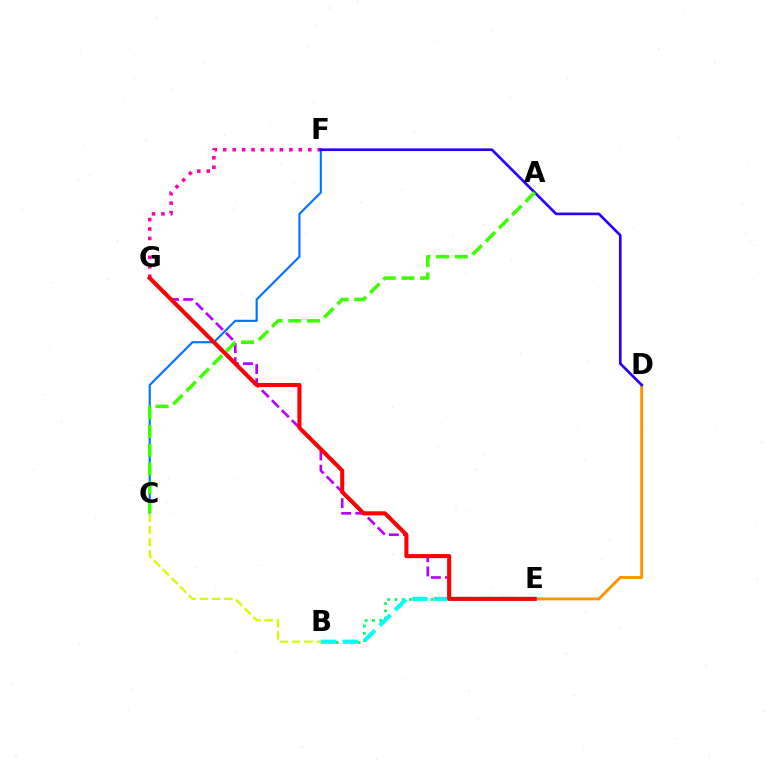{('E', 'G'): [{'color': '#b900ff', 'line_style': 'dashed', 'thickness': 1.92}, {'color': '#ff0000', 'line_style': 'solid', 'thickness': 2.93}], ('F', 'G'): [{'color': '#ff00ac', 'line_style': 'dotted', 'thickness': 2.57}], ('B', 'E'): [{'color': '#00ff5c', 'line_style': 'dotted', 'thickness': 1.97}, {'color': '#00fff6', 'line_style': 'dashed', 'thickness': 2.97}], ('C', 'F'): [{'color': '#0074ff', 'line_style': 'solid', 'thickness': 1.54}], ('B', 'C'): [{'color': '#d1ff00', 'line_style': 'dashed', 'thickness': 1.67}], ('D', 'E'): [{'color': '#ff9400', 'line_style': 'solid', 'thickness': 2.09}], ('D', 'F'): [{'color': '#2500ff', 'line_style': 'solid', 'thickness': 1.91}], ('A', 'C'): [{'color': '#3dff00', 'line_style': 'dashed', 'thickness': 2.54}]}